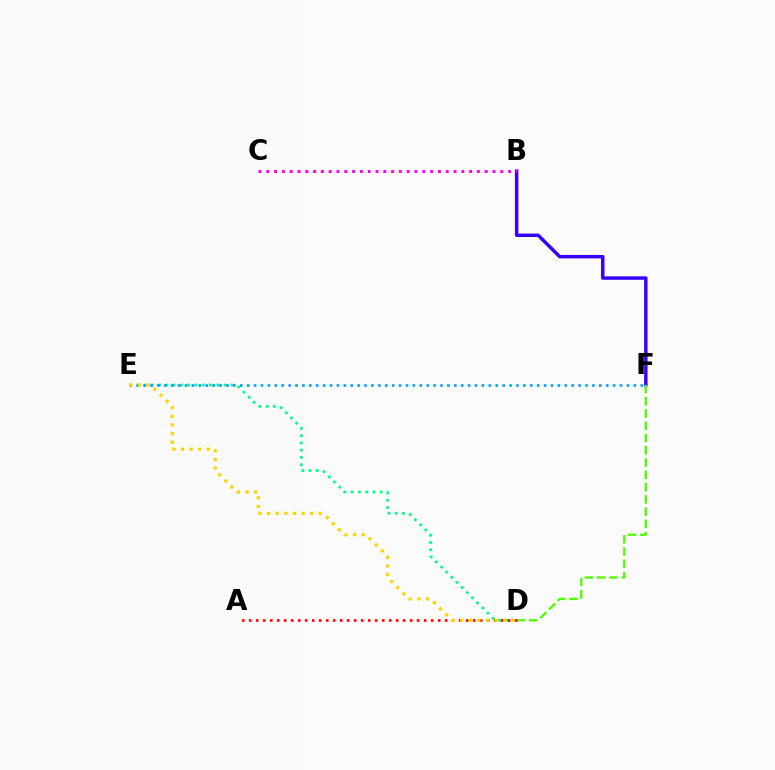{('D', 'E'): [{'color': '#00ff86', 'line_style': 'dotted', 'thickness': 1.98}, {'color': '#ffd500', 'line_style': 'dotted', 'thickness': 2.34}], ('B', 'F'): [{'color': '#3700ff', 'line_style': 'solid', 'thickness': 2.49}], ('B', 'C'): [{'color': '#ff00ed', 'line_style': 'dotted', 'thickness': 2.12}], ('D', 'F'): [{'color': '#4fff00', 'line_style': 'dashed', 'thickness': 1.67}], ('E', 'F'): [{'color': '#009eff', 'line_style': 'dotted', 'thickness': 1.88}], ('A', 'D'): [{'color': '#ff0000', 'line_style': 'dotted', 'thickness': 1.9}]}